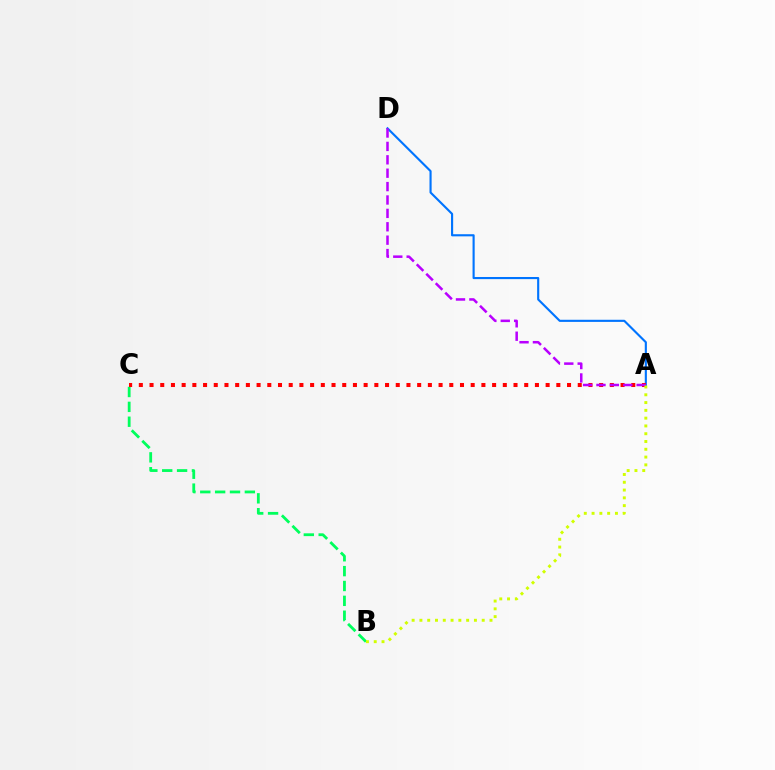{('B', 'C'): [{'color': '#00ff5c', 'line_style': 'dashed', 'thickness': 2.02}], ('A', 'D'): [{'color': '#0074ff', 'line_style': 'solid', 'thickness': 1.53}, {'color': '#b900ff', 'line_style': 'dashed', 'thickness': 1.82}], ('A', 'C'): [{'color': '#ff0000', 'line_style': 'dotted', 'thickness': 2.91}], ('A', 'B'): [{'color': '#d1ff00', 'line_style': 'dotted', 'thickness': 2.12}]}